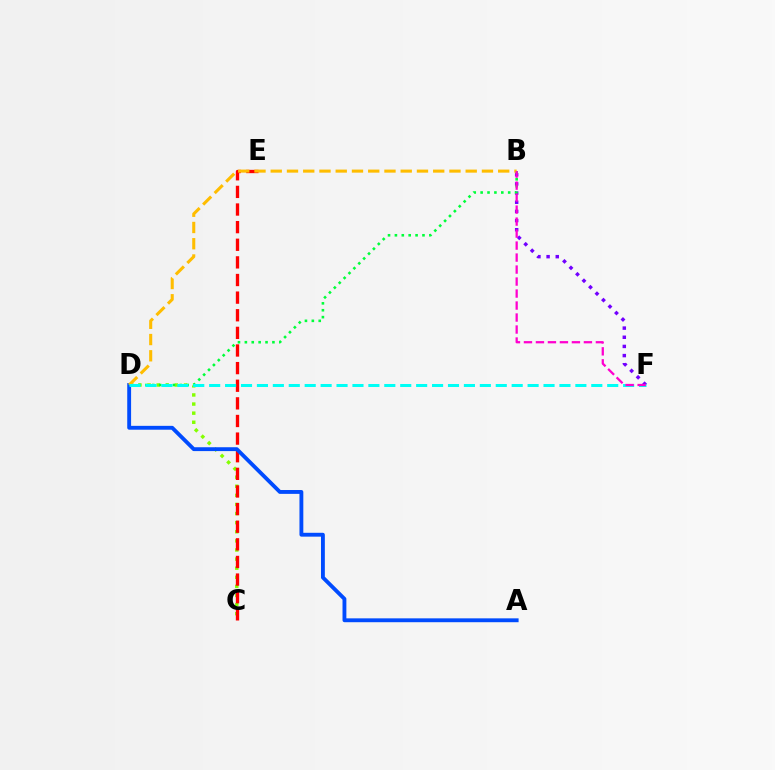{('C', 'D'): [{'color': '#84ff00', 'line_style': 'dotted', 'thickness': 2.47}], ('C', 'E'): [{'color': '#ff0000', 'line_style': 'dashed', 'thickness': 2.39}], ('B', 'F'): [{'color': '#7200ff', 'line_style': 'dotted', 'thickness': 2.49}, {'color': '#ff00cf', 'line_style': 'dashed', 'thickness': 1.63}], ('B', 'D'): [{'color': '#00ff39', 'line_style': 'dotted', 'thickness': 1.87}, {'color': '#ffbd00', 'line_style': 'dashed', 'thickness': 2.21}], ('A', 'D'): [{'color': '#004bff', 'line_style': 'solid', 'thickness': 2.78}], ('D', 'F'): [{'color': '#00fff6', 'line_style': 'dashed', 'thickness': 2.16}]}